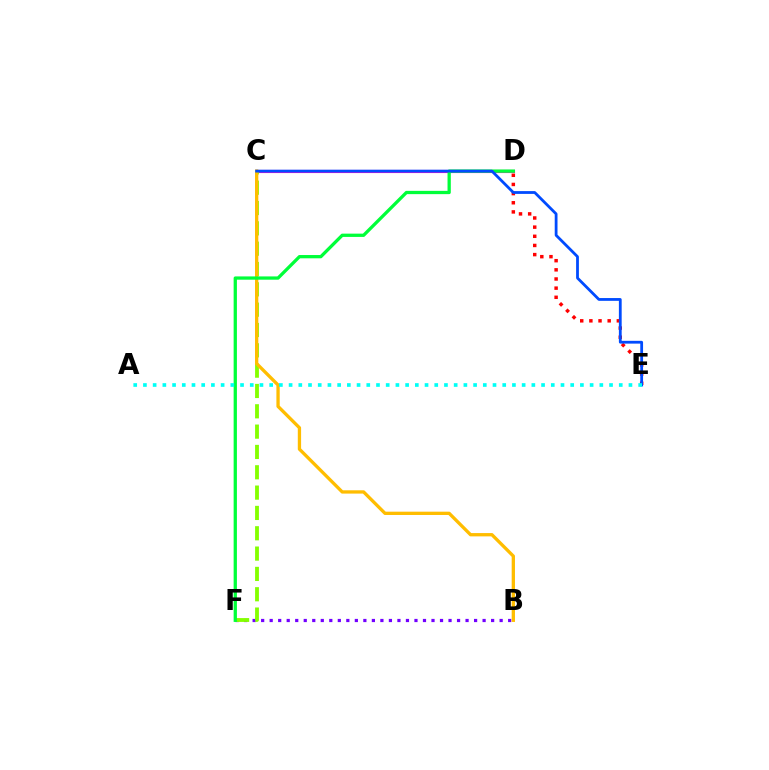{('C', 'D'): [{'color': '#ff00cf', 'line_style': 'solid', 'thickness': 2.26}], ('B', 'F'): [{'color': '#7200ff', 'line_style': 'dotted', 'thickness': 2.31}], ('D', 'E'): [{'color': '#ff0000', 'line_style': 'dotted', 'thickness': 2.49}], ('C', 'F'): [{'color': '#84ff00', 'line_style': 'dashed', 'thickness': 2.76}], ('B', 'C'): [{'color': '#ffbd00', 'line_style': 'solid', 'thickness': 2.38}], ('D', 'F'): [{'color': '#00ff39', 'line_style': 'solid', 'thickness': 2.36}], ('C', 'E'): [{'color': '#004bff', 'line_style': 'solid', 'thickness': 2.01}], ('A', 'E'): [{'color': '#00fff6', 'line_style': 'dotted', 'thickness': 2.64}]}